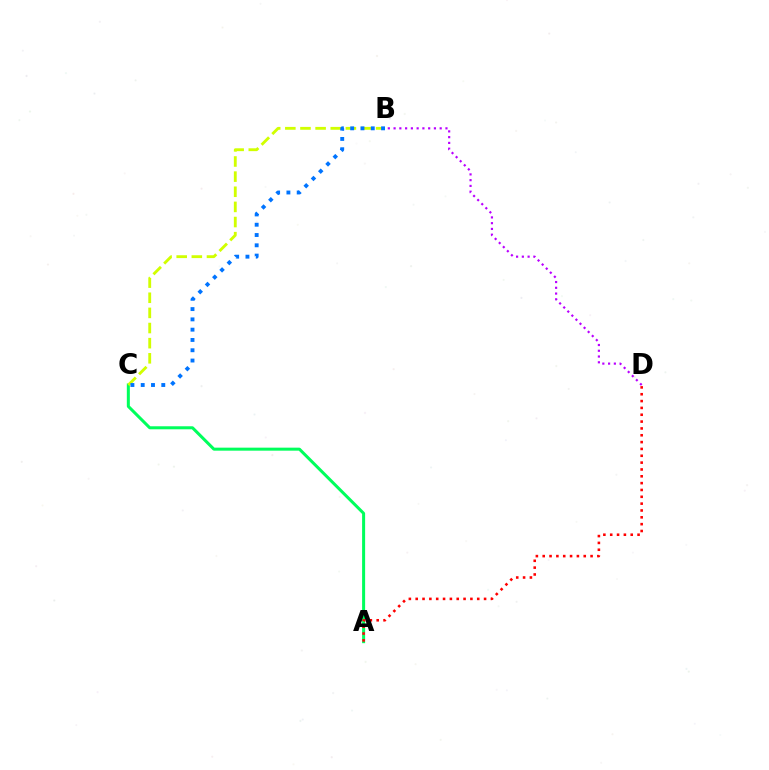{('A', 'C'): [{'color': '#00ff5c', 'line_style': 'solid', 'thickness': 2.18}], ('B', 'C'): [{'color': '#d1ff00', 'line_style': 'dashed', 'thickness': 2.06}, {'color': '#0074ff', 'line_style': 'dotted', 'thickness': 2.8}], ('B', 'D'): [{'color': '#b900ff', 'line_style': 'dotted', 'thickness': 1.57}], ('A', 'D'): [{'color': '#ff0000', 'line_style': 'dotted', 'thickness': 1.86}]}